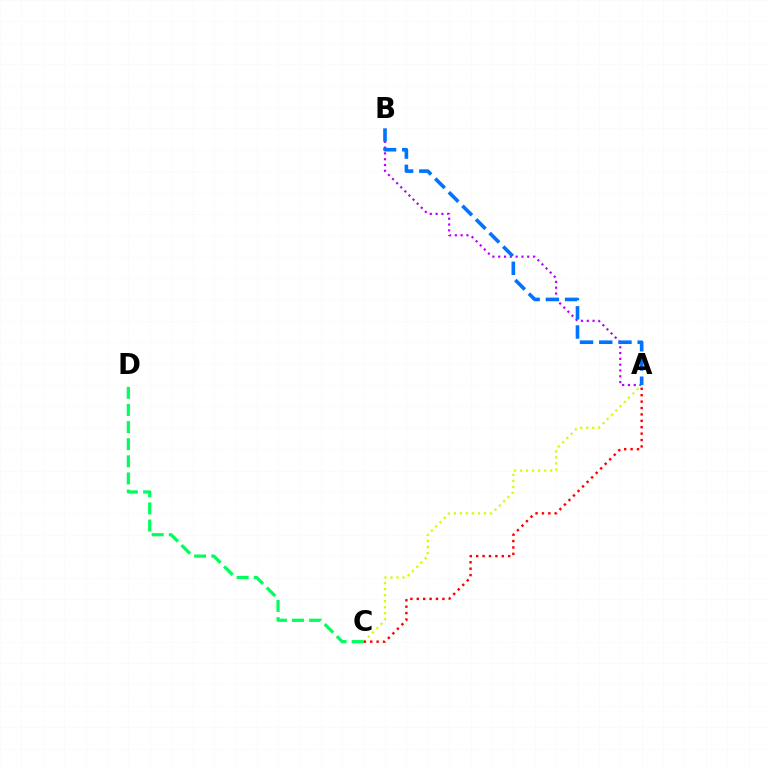{('A', 'B'): [{'color': '#b900ff', 'line_style': 'dotted', 'thickness': 1.58}, {'color': '#0074ff', 'line_style': 'dashed', 'thickness': 2.61}], ('C', 'D'): [{'color': '#00ff5c', 'line_style': 'dashed', 'thickness': 2.33}], ('A', 'C'): [{'color': '#d1ff00', 'line_style': 'dotted', 'thickness': 1.64}, {'color': '#ff0000', 'line_style': 'dotted', 'thickness': 1.74}]}